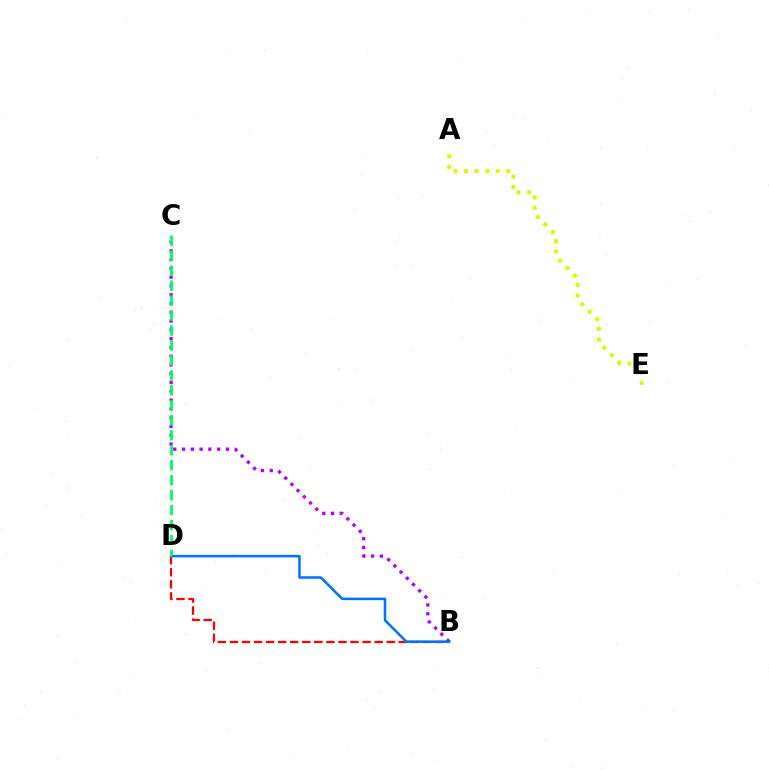{('B', 'D'): [{'color': '#ff0000', 'line_style': 'dashed', 'thickness': 1.64}, {'color': '#0074ff', 'line_style': 'solid', 'thickness': 1.84}], ('B', 'C'): [{'color': '#b900ff', 'line_style': 'dotted', 'thickness': 2.39}], ('C', 'D'): [{'color': '#00ff5c', 'line_style': 'dashed', 'thickness': 2.03}], ('A', 'E'): [{'color': '#d1ff00', 'line_style': 'dotted', 'thickness': 2.86}]}